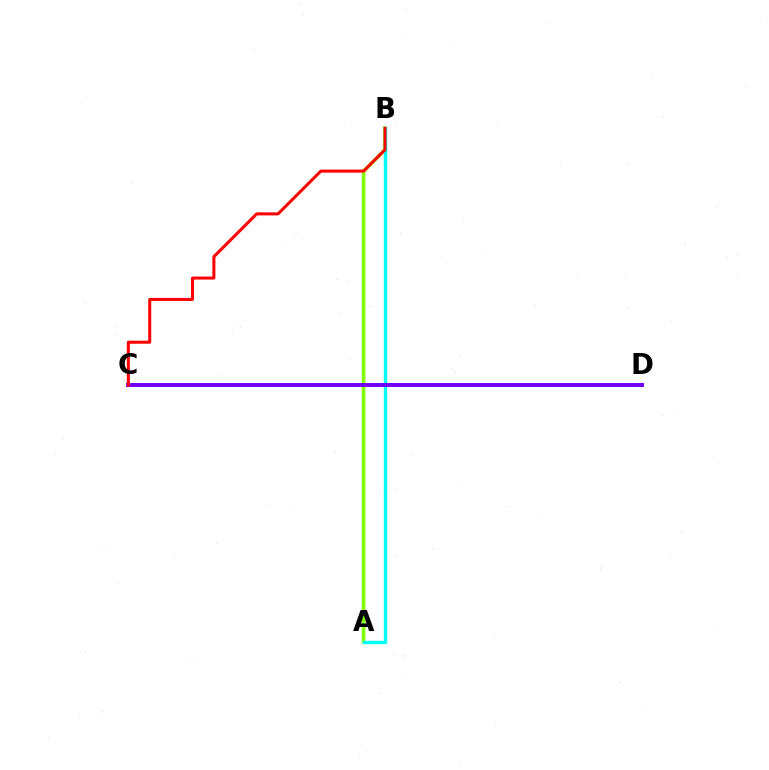{('A', 'B'): [{'color': '#84ff00', 'line_style': 'solid', 'thickness': 2.58}, {'color': '#00fff6', 'line_style': 'solid', 'thickness': 2.46}], ('C', 'D'): [{'color': '#7200ff', 'line_style': 'solid', 'thickness': 2.86}], ('B', 'C'): [{'color': '#ff0000', 'line_style': 'solid', 'thickness': 2.17}]}